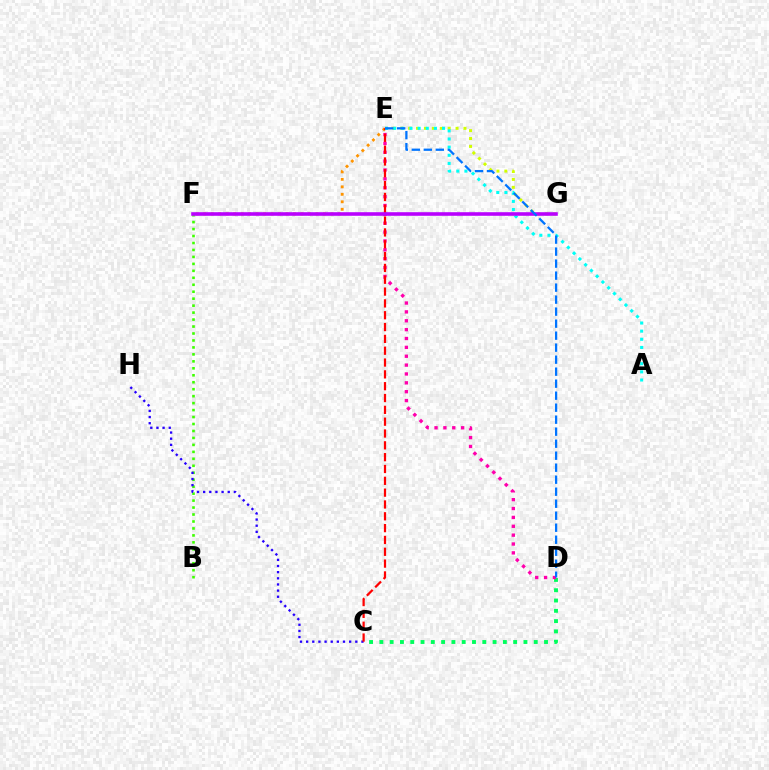{('E', 'F'): [{'color': '#ff9400', 'line_style': 'dotted', 'thickness': 2.03}], ('C', 'D'): [{'color': '#00ff5c', 'line_style': 'dotted', 'thickness': 2.8}], ('B', 'F'): [{'color': '#3dff00', 'line_style': 'dotted', 'thickness': 1.89}], ('D', 'E'): [{'color': '#ff00ac', 'line_style': 'dotted', 'thickness': 2.41}, {'color': '#0074ff', 'line_style': 'dashed', 'thickness': 1.63}], ('E', 'G'): [{'color': '#d1ff00', 'line_style': 'dotted', 'thickness': 2.15}], ('C', 'H'): [{'color': '#2500ff', 'line_style': 'dotted', 'thickness': 1.67}], ('C', 'E'): [{'color': '#ff0000', 'line_style': 'dashed', 'thickness': 1.61}], ('A', 'E'): [{'color': '#00fff6', 'line_style': 'dotted', 'thickness': 2.21}], ('F', 'G'): [{'color': '#b900ff', 'line_style': 'solid', 'thickness': 2.58}]}